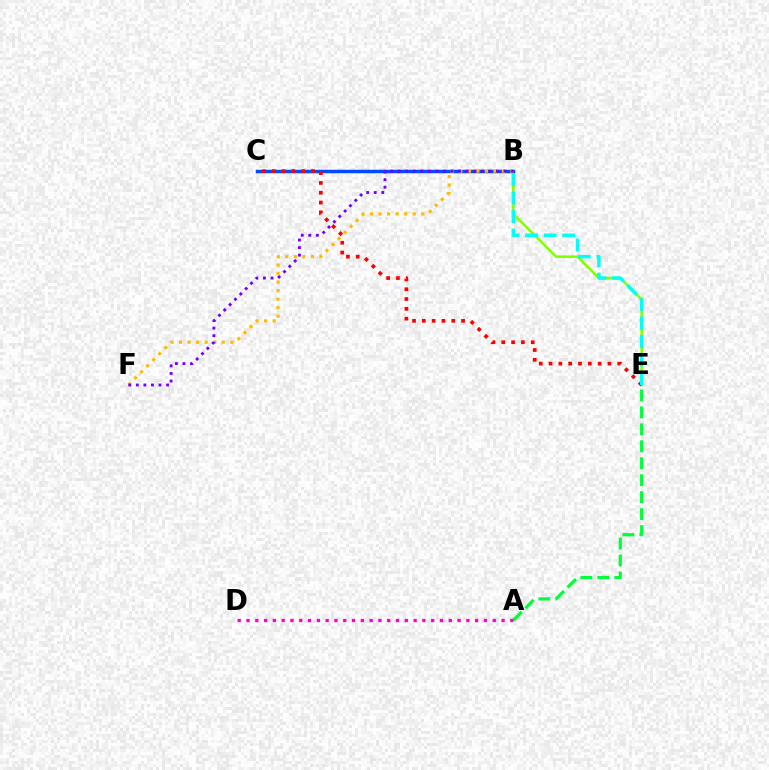{('B', 'E'): [{'color': '#84ff00', 'line_style': 'solid', 'thickness': 1.86}, {'color': '#00fff6', 'line_style': 'dashed', 'thickness': 2.52}], ('A', 'E'): [{'color': '#00ff39', 'line_style': 'dashed', 'thickness': 2.3}], ('B', 'C'): [{'color': '#004bff', 'line_style': 'solid', 'thickness': 2.5}], ('B', 'F'): [{'color': '#ffbd00', 'line_style': 'dotted', 'thickness': 2.32}, {'color': '#7200ff', 'line_style': 'dotted', 'thickness': 2.05}], ('C', 'E'): [{'color': '#ff0000', 'line_style': 'dotted', 'thickness': 2.67}], ('A', 'D'): [{'color': '#ff00cf', 'line_style': 'dotted', 'thickness': 2.39}]}